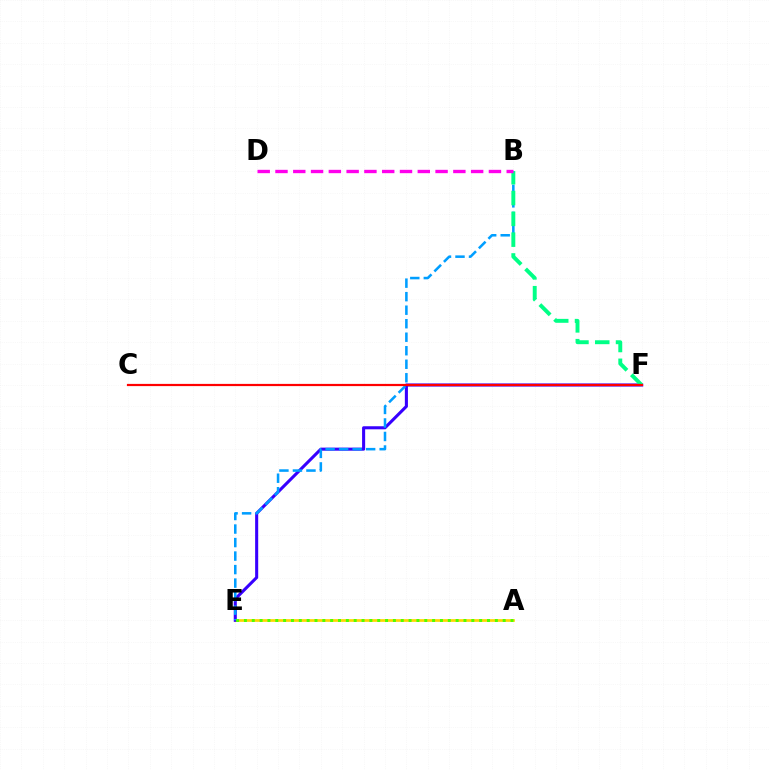{('A', 'E'): [{'color': '#ffd500', 'line_style': 'solid', 'thickness': 1.95}, {'color': '#4fff00', 'line_style': 'dotted', 'thickness': 2.13}], ('E', 'F'): [{'color': '#3700ff', 'line_style': 'solid', 'thickness': 2.21}], ('B', 'E'): [{'color': '#009eff', 'line_style': 'dashed', 'thickness': 1.84}], ('B', 'F'): [{'color': '#00ff86', 'line_style': 'dashed', 'thickness': 2.83}], ('C', 'F'): [{'color': '#ff0000', 'line_style': 'solid', 'thickness': 1.59}], ('B', 'D'): [{'color': '#ff00ed', 'line_style': 'dashed', 'thickness': 2.42}]}